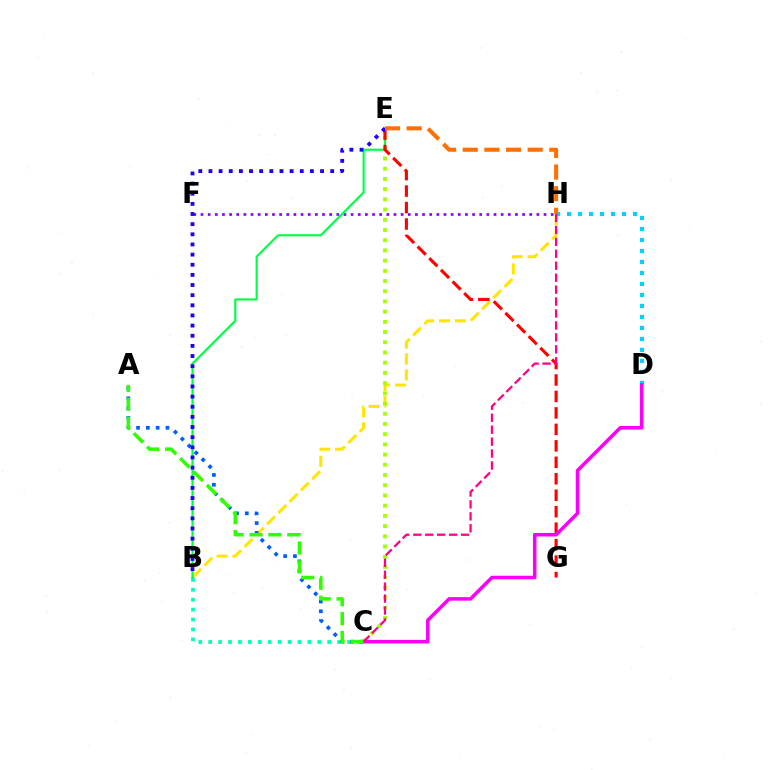{('F', 'H'): [{'color': '#8a00ff', 'line_style': 'dotted', 'thickness': 1.94}], ('B', 'H'): [{'color': '#ffe600', 'line_style': 'dashed', 'thickness': 2.17}], ('C', 'E'): [{'color': '#a2ff00', 'line_style': 'dotted', 'thickness': 2.77}], ('B', 'E'): [{'color': '#00ff45', 'line_style': 'solid', 'thickness': 1.55}, {'color': '#1900ff', 'line_style': 'dotted', 'thickness': 2.76}], ('B', 'C'): [{'color': '#00ffbb', 'line_style': 'dotted', 'thickness': 2.69}], ('A', 'C'): [{'color': '#005dff', 'line_style': 'dotted', 'thickness': 2.66}, {'color': '#31ff00', 'line_style': 'dashed', 'thickness': 2.57}], ('D', 'H'): [{'color': '#00d3ff', 'line_style': 'dotted', 'thickness': 2.99}], ('E', 'G'): [{'color': '#ff0000', 'line_style': 'dashed', 'thickness': 2.24}], ('E', 'H'): [{'color': '#ff7000', 'line_style': 'dashed', 'thickness': 2.94}], ('C', 'D'): [{'color': '#fa00f9', 'line_style': 'solid', 'thickness': 2.54}], ('C', 'H'): [{'color': '#ff0088', 'line_style': 'dashed', 'thickness': 1.62}]}